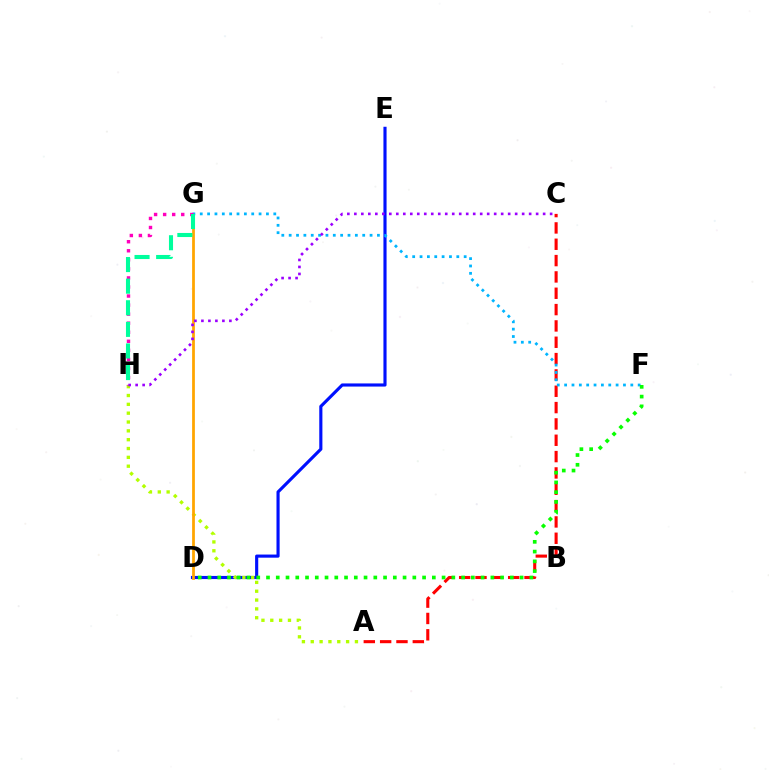{('D', 'E'): [{'color': '#0010ff', 'line_style': 'solid', 'thickness': 2.25}], ('A', 'C'): [{'color': '#ff0000', 'line_style': 'dashed', 'thickness': 2.22}], ('A', 'H'): [{'color': '#b3ff00', 'line_style': 'dotted', 'thickness': 2.4}], ('D', 'G'): [{'color': '#ffa500', 'line_style': 'solid', 'thickness': 1.99}], ('F', 'G'): [{'color': '#00b5ff', 'line_style': 'dotted', 'thickness': 2.0}], ('G', 'H'): [{'color': '#ff00bd', 'line_style': 'dotted', 'thickness': 2.46}, {'color': '#00ff9d', 'line_style': 'dashed', 'thickness': 2.93}], ('D', 'F'): [{'color': '#08ff00', 'line_style': 'dotted', 'thickness': 2.65}], ('C', 'H'): [{'color': '#9b00ff', 'line_style': 'dotted', 'thickness': 1.9}]}